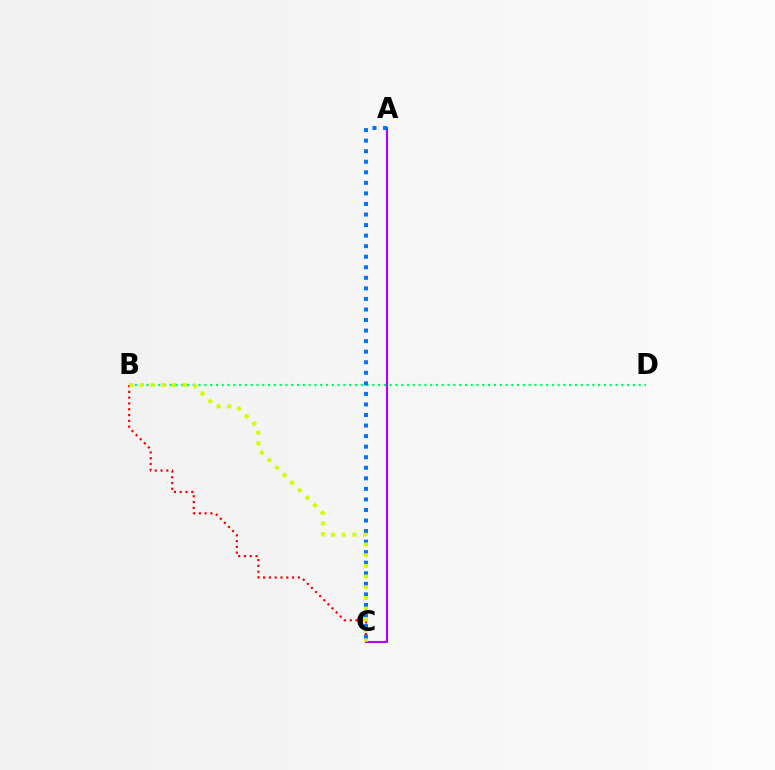{('B', 'D'): [{'color': '#00ff5c', 'line_style': 'dotted', 'thickness': 1.57}], ('A', 'C'): [{'color': '#b900ff', 'line_style': 'solid', 'thickness': 1.51}, {'color': '#0074ff', 'line_style': 'dotted', 'thickness': 2.87}], ('B', 'C'): [{'color': '#ff0000', 'line_style': 'dotted', 'thickness': 1.57}, {'color': '#d1ff00', 'line_style': 'dotted', 'thickness': 2.9}]}